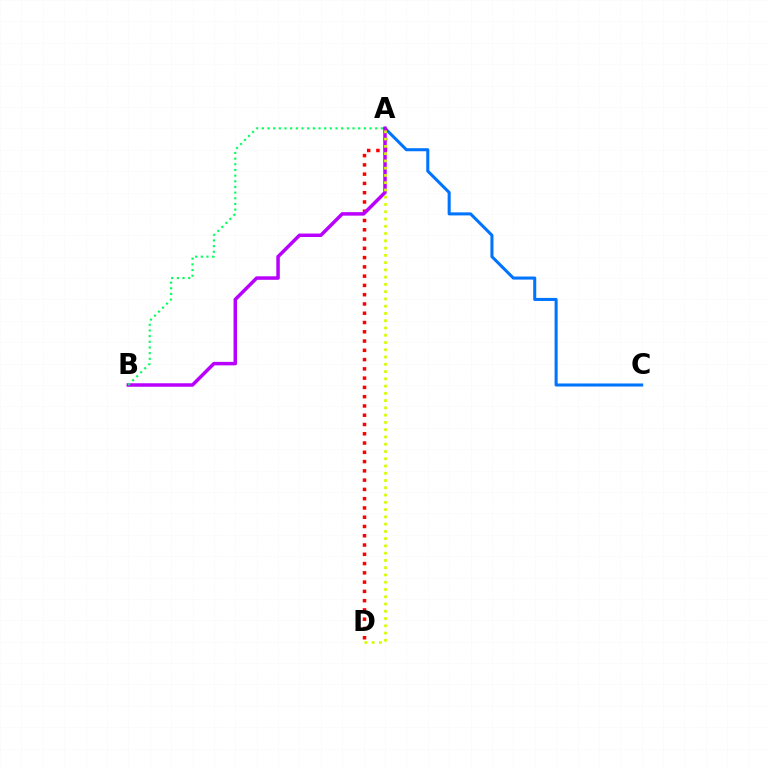{('A', 'C'): [{'color': '#0074ff', 'line_style': 'solid', 'thickness': 2.2}], ('A', 'D'): [{'color': '#ff0000', 'line_style': 'dotted', 'thickness': 2.52}, {'color': '#d1ff00', 'line_style': 'dotted', 'thickness': 1.97}], ('A', 'B'): [{'color': '#b900ff', 'line_style': 'solid', 'thickness': 2.52}, {'color': '#00ff5c', 'line_style': 'dotted', 'thickness': 1.54}]}